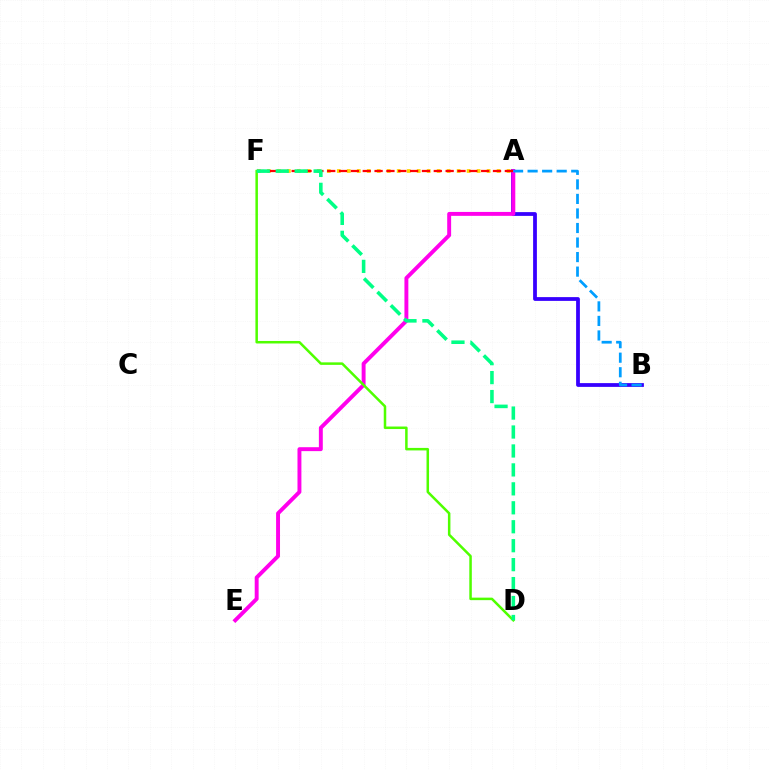{('A', 'B'): [{'color': '#3700ff', 'line_style': 'solid', 'thickness': 2.72}, {'color': '#009eff', 'line_style': 'dashed', 'thickness': 1.98}], ('A', 'F'): [{'color': '#ffd500', 'line_style': 'dotted', 'thickness': 2.71}, {'color': '#ff0000', 'line_style': 'dashed', 'thickness': 1.61}], ('A', 'E'): [{'color': '#ff00ed', 'line_style': 'solid', 'thickness': 2.82}], ('D', 'F'): [{'color': '#4fff00', 'line_style': 'solid', 'thickness': 1.81}, {'color': '#00ff86', 'line_style': 'dashed', 'thickness': 2.57}]}